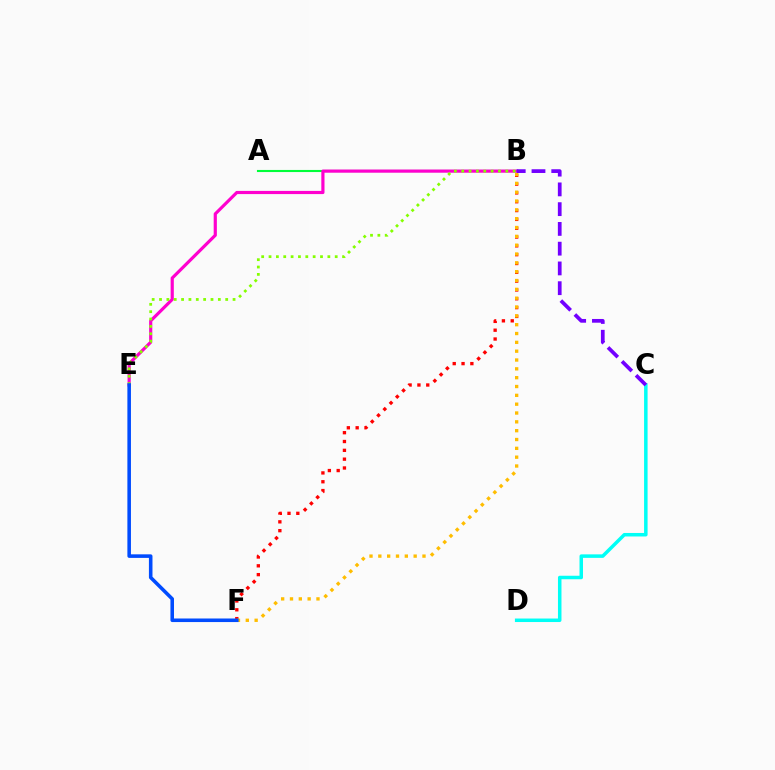{('A', 'B'): [{'color': '#00ff39', 'line_style': 'solid', 'thickness': 1.52}], ('B', 'E'): [{'color': '#ff00cf', 'line_style': 'solid', 'thickness': 2.29}, {'color': '#84ff00', 'line_style': 'dotted', 'thickness': 2.0}], ('B', 'F'): [{'color': '#ff0000', 'line_style': 'dotted', 'thickness': 2.4}, {'color': '#ffbd00', 'line_style': 'dotted', 'thickness': 2.4}], ('E', 'F'): [{'color': '#004bff', 'line_style': 'solid', 'thickness': 2.57}], ('C', 'D'): [{'color': '#00fff6', 'line_style': 'solid', 'thickness': 2.52}], ('B', 'C'): [{'color': '#7200ff', 'line_style': 'dashed', 'thickness': 2.68}]}